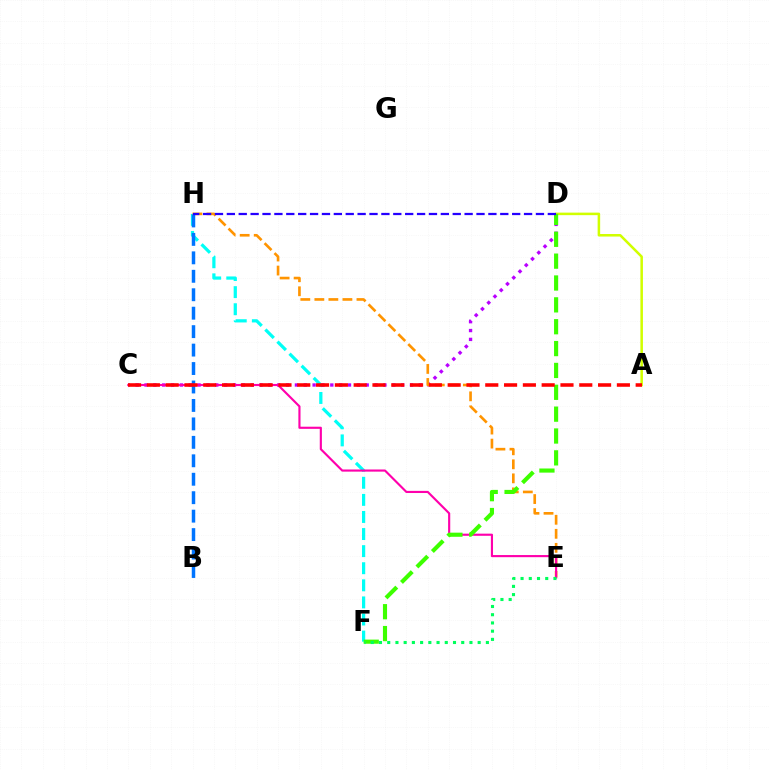{('F', 'H'): [{'color': '#00fff6', 'line_style': 'dashed', 'thickness': 2.32}], ('A', 'D'): [{'color': '#d1ff00', 'line_style': 'solid', 'thickness': 1.82}], ('C', 'D'): [{'color': '#b900ff', 'line_style': 'dotted', 'thickness': 2.4}], ('E', 'H'): [{'color': '#ff9400', 'line_style': 'dashed', 'thickness': 1.91}], ('C', 'E'): [{'color': '#ff00ac', 'line_style': 'solid', 'thickness': 1.54}], ('D', 'F'): [{'color': '#3dff00', 'line_style': 'dashed', 'thickness': 2.97}], ('B', 'H'): [{'color': '#0074ff', 'line_style': 'dashed', 'thickness': 2.51}], ('A', 'C'): [{'color': '#ff0000', 'line_style': 'dashed', 'thickness': 2.55}], ('E', 'F'): [{'color': '#00ff5c', 'line_style': 'dotted', 'thickness': 2.23}], ('D', 'H'): [{'color': '#2500ff', 'line_style': 'dashed', 'thickness': 1.62}]}